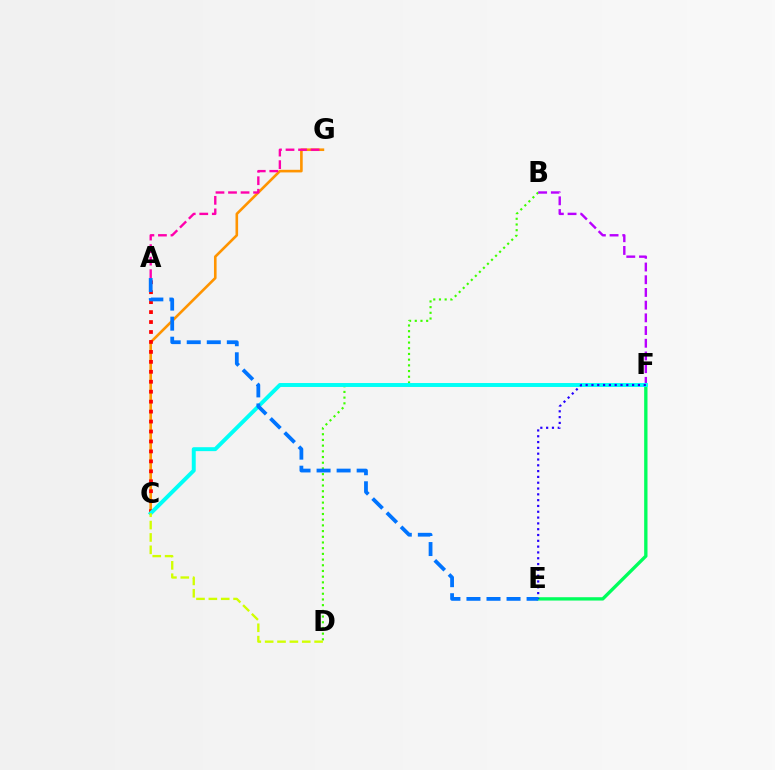{('B', 'D'): [{'color': '#3dff00', 'line_style': 'dotted', 'thickness': 1.55}], ('C', 'G'): [{'color': '#ff9400', 'line_style': 'solid', 'thickness': 1.89}], ('E', 'F'): [{'color': '#00ff5c', 'line_style': 'solid', 'thickness': 2.4}, {'color': '#2500ff', 'line_style': 'dotted', 'thickness': 1.58}], ('B', 'F'): [{'color': '#b900ff', 'line_style': 'dashed', 'thickness': 1.73}], ('A', 'C'): [{'color': '#ff0000', 'line_style': 'dotted', 'thickness': 2.7}], ('C', 'F'): [{'color': '#00fff6', 'line_style': 'solid', 'thickness': 2.83}], ('C', 'D'): [{'color': '#d1ff00', 'line_style': 'dashed', 'thickness': 1.68}], ('A', 'G'): [{'color': '#ff00ac', 'line_style': 'dashed', 'thickness': 1.7}], ('A', 'E'): [{'color': '#0074ff', 'line_style': 'dashed', 'thickness': 2.72}]}